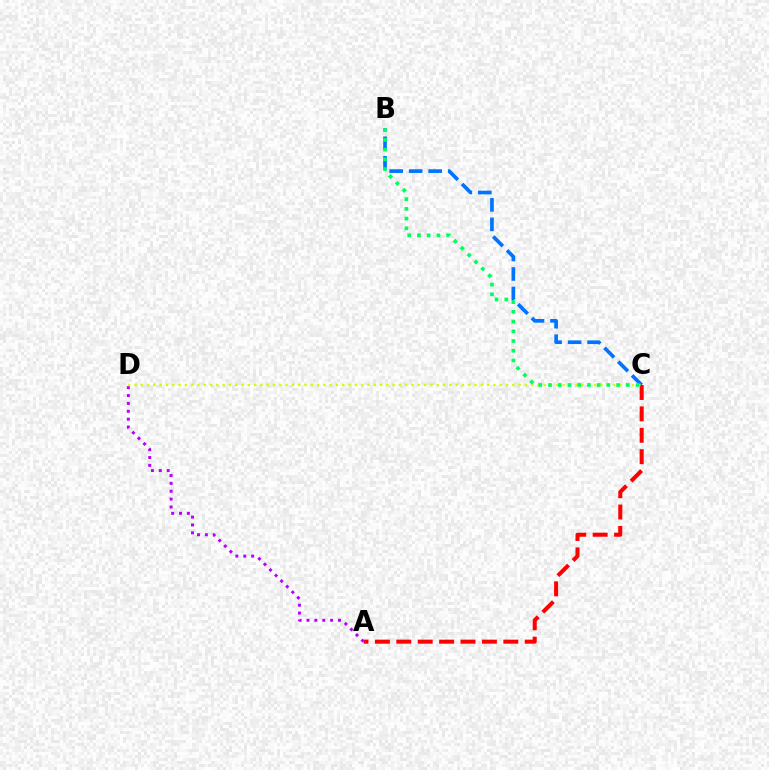{('B', 'C'): [{'color': '#0074ff', 'line_style': 'dashed', 'thickness': 2.65}, {'color': '#00ff5c', 'line_style': 'dotted', 'thickness': 2.64}], ('A', 'C'): [{'color': '#ff0000', 'line_style': 'dashed', 'thickness': 2.91}], ('C', 'D'): [{'color': '#d1ff00', 'line_style': 'dotted', 'thickness': 1.71}], ('A', 'D'): [{'color': '#b900ff', 'line_style': 'dotted', 'thickness': 2.14}]}